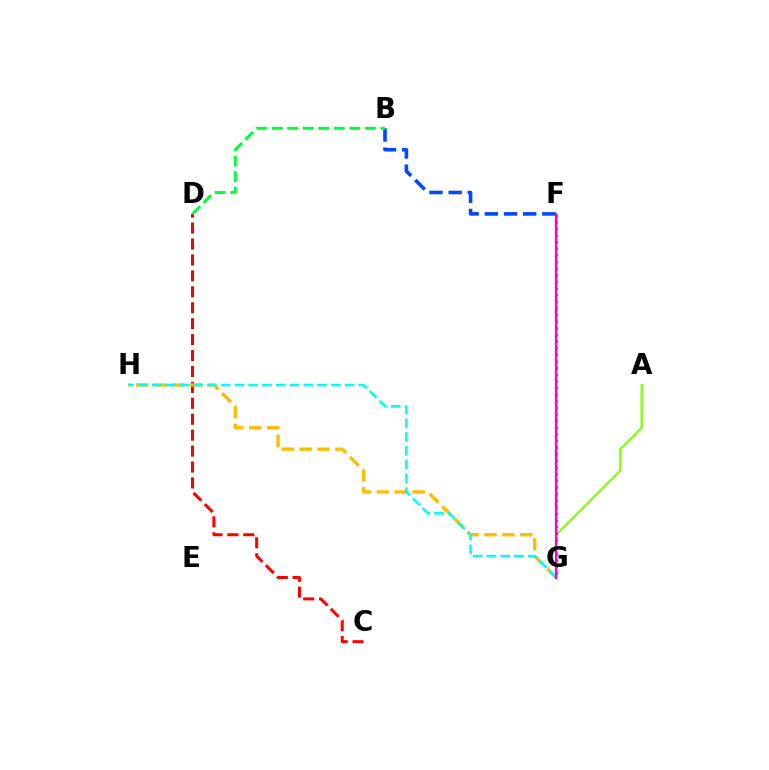{('B', 'F'): [{'color': '#004bff', 'line_style': 'dashed', 'thickness': 2.61}], ('A', 'G'): [{'color': '#84ff00', 'line_style': 'solid', 'thickness': 1.64}], ('C', 'D'): [{'color': '#ff0000', 'line_style': 'dashed', 'thickness': 2.16}], ('F', 'G'): [{'color': '#7200ff', 'line_style': 'dotted', 'thickness': 1.8}, {'color': '#ff00cf', 'line_style': 'solid', 'thickness': 1.63}], ('G', 'H'): [{'color': '#ffbd00', 'line_style': 'dashed', 'thickness': 2.43}, {'color': '#00fff6', 'line_style': 'dashed', 'thickness': 1.87}], ('B', 'D'): [{'color': '#00ff39', 'line_style': 'dashed', 'thickness': 2.11}]}